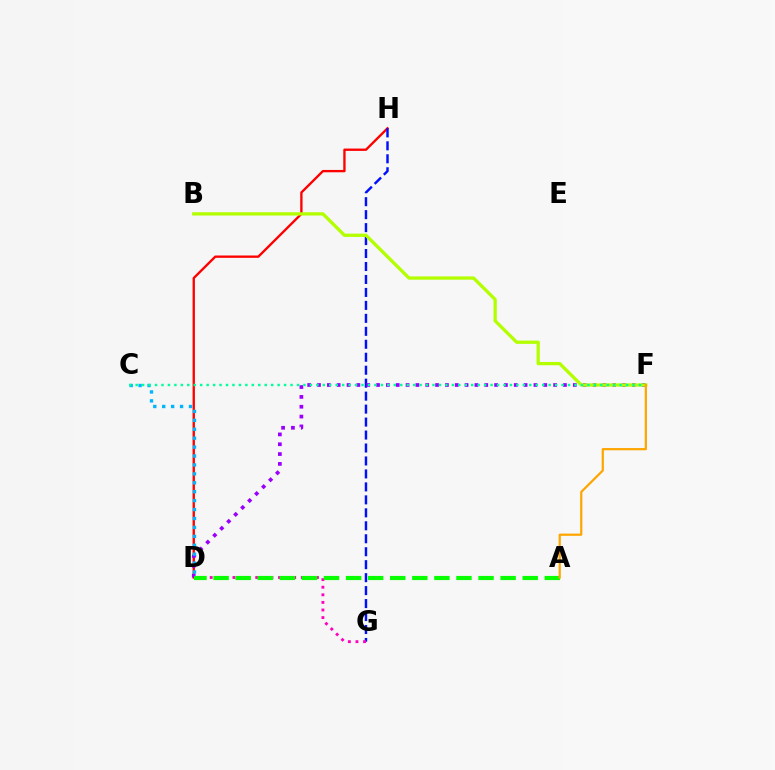{('D', 'H'): [{'color': '#ff0000', 'line_style': 'solid', 'thickness': 1.69}], ('G', 'H'): [{'color': '#0010ff', 'line_style': 'dashed', 'thickness': 1.76}], ('D', 'G'): [{'color': '#ff00bd', 'line_style': 'dotted', 'thickness': 2.06}], ('D', 'F'): [{'color': '#9b00ff', 'line_style': 'dotted', 'thickness': 2.67}], ('B', 'F'): [{'color': '#b3ff00', 'line_style': 'solid', 'thickness': 2.36}], ('C', 'D'): [{'color': '#00b5ff', 'line_style': 'dotted', 'thickness': 2.42}], ('C', 'F'): [{'color': '#00ff9d', 'line_style': 'dotted', 'thickness': 1.75}], ('A', 'D'): [{'color': '#08ff00', 'line_style': 'dashed', 'thickness': 3.0}], ('A', 'F'): [{'color': '#ffa500', 'line_style': 'solid', 'thickness': 1.6}]}